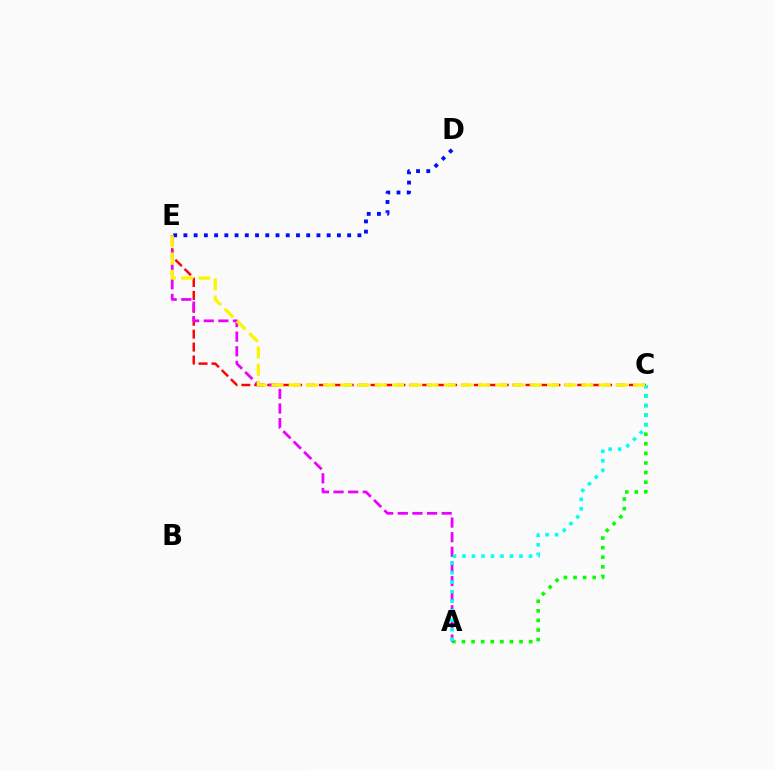{('A', 'C'): [{'color': '#08ff00', 'line_style': 'dotted', 'thickness': 2.61}, {'color': '#00fff6', 'line_style': 'dotted', 'thickness': 2.58}], ('C', 'E'): [{'color': '#ff0000', 'line_style': 'dashed', 'thickness': 1.75}, {'color': '#fcf500', 'line_style': 'dashed', 'thickness': 2.34}], ('A', 'E'): [{'color': '#ee00ff', 'line_style': 'dashed', 'thickness': 1.99}], ('D', 'E'): [{'color': '#0010ff', 'line_style': 'dotted', 'thickness': 2.78}]}